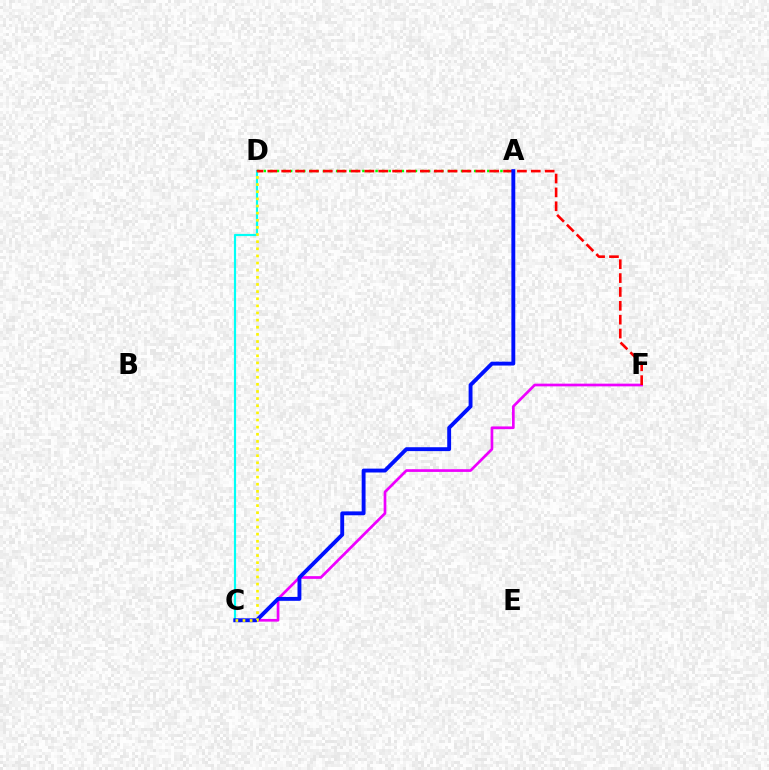{('C', 'F'): [{'color': '#ee00ff', 'line_style': 'solid', 'thickness': 1.94}], ('A', 'D'): [{'color': '#08ff00', 'line_style': 'dotted', 'thickness': 1.79}], ('C', 'D'): [{'color': '#00fff6', 'line_style': 'solid', 'thickness': 1.57}, {'color': '#fcf500', 'line_style': 'dotted', 'thickness': 1.94}], ('D', 'F'): [{'color': '#ff0000', 'line_style': 'dashed', 'thickness': 1.88}], ('A', 'C'): [{'color': '#0010ff', 'line_style': 'solid', 'thickness': 2.79}]}